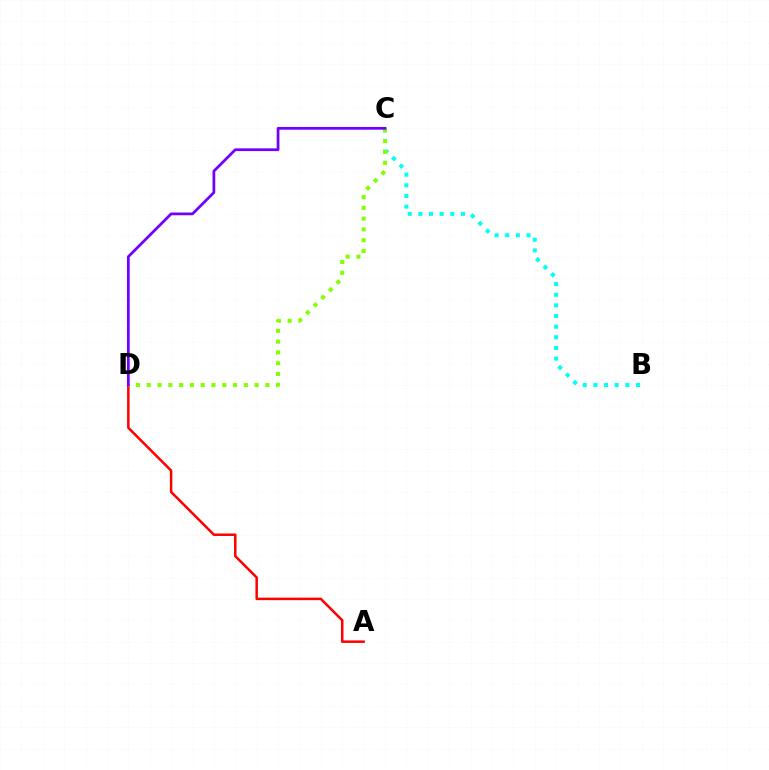{('A', 'D'): [{'color': '#ff0000', 'line_style': 'solid', 'thickness': 1.8}], ('B', 'C'): [{'color': '#00fff6', 'line_style': 'dotted', 'thickness': 2.89}], ('C', 'D'): [{'color': '#84ff00', 'line_style': 'dotted', 'thickness': 2.93}, {'color': '#7200ff', 'line_style': 'solid', 'thickness': 1.97}]}